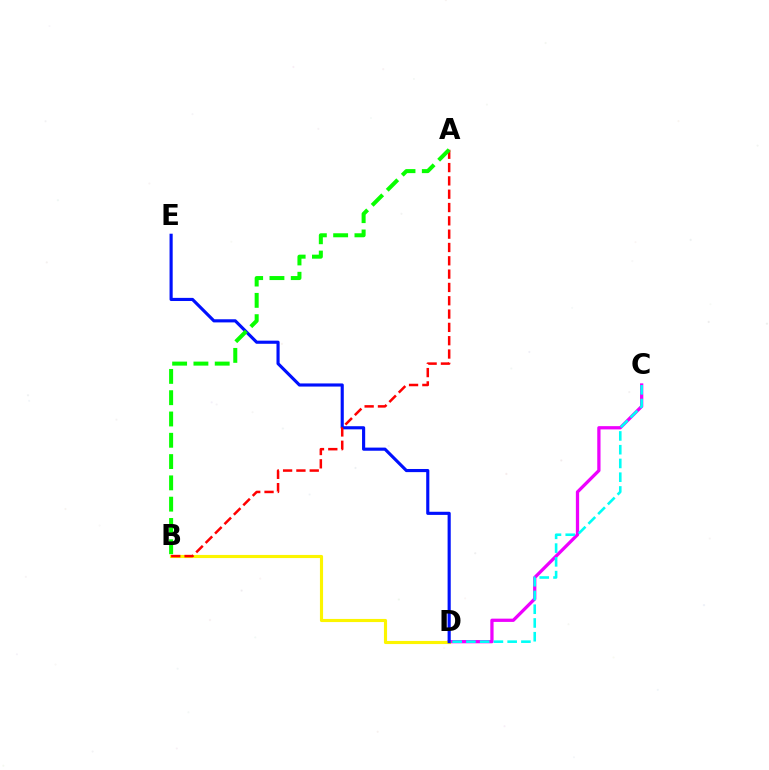{('C', 'D'): [{'color': '#ee00ff', 'line_style': 'solid', 'thickness': 2.35}, {'color': '#00fff6', 'line_style': 'dashed', 'thickness': 1.87}], ('B', 'D'): [{'color': '#fcf500', 'line_style': 'solid', 'thickness': 2.25}], ('D', 'E'): [{'color': '#0010ff', 'line_style': 'solid', 'thickness': 2.26}], ('A', 'B'): [{'color': '#ff0000', 'line_style': 'dashed', 'thickness': 1.81}, {'color': '#08ff00', 'line_style': 'dashed', 'thickness': 2.89}]}